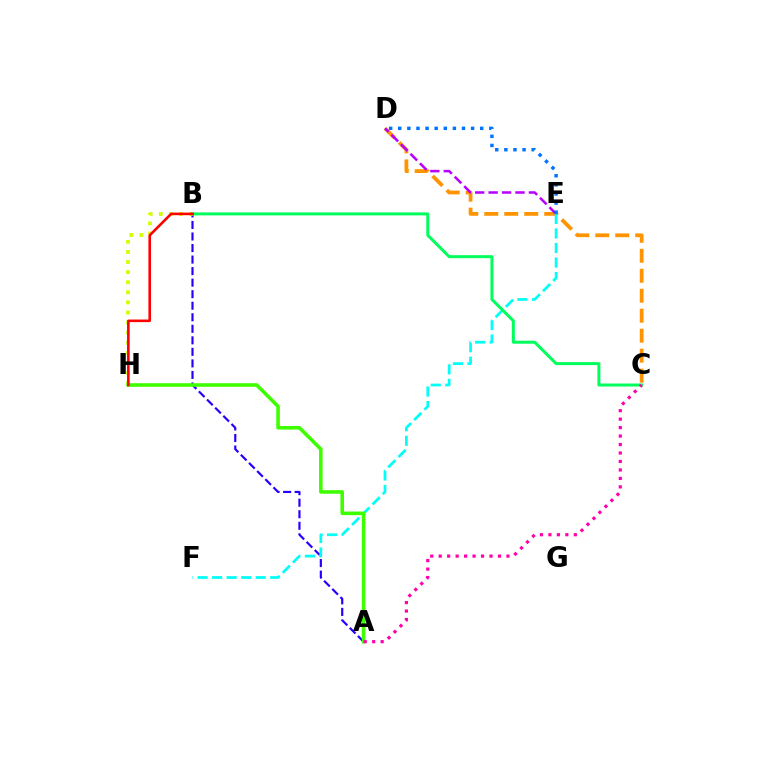{('C', 'D'): [{'color': '#ff9400', 'line_style': 'dashed', 'thickness': 2.71}], ('A', 'B'): [{'color': '#2500ff', 'line_style': 'dashed', 'thickness': 1.57}], ('B', 'H'): [{'color': '#d1ff00', 'line_style': 'dotted', 'thickness': 2.74}, {'color': '#ff0000', 'line_style': 'solid', 'thickness': 1.86}], ('D', 'E'): [{'color': '#b900ff', 'line_style': 'dashed', 'thickness': 1.82}, {'color': '#0074ff', 'line_style': 'dotted', 'thickness': 2.47}], ('E', 'F'): [{'color': '#00fff6', 'line_style': 'dashed', 'thickness': 1.97}], ('B', 'C'): [{'color': '#00ff5c', 'line_style': 'solid', 'thickness': 2.16}], ('A', 'H'): [{'color': '#3dff00', 'line_style': 'solid', 'thickness': 2.57}], ('A', 'C'): [{'color': '#ff00ac', 'line_style': 'dotted', 'thickness': 2.3}]}